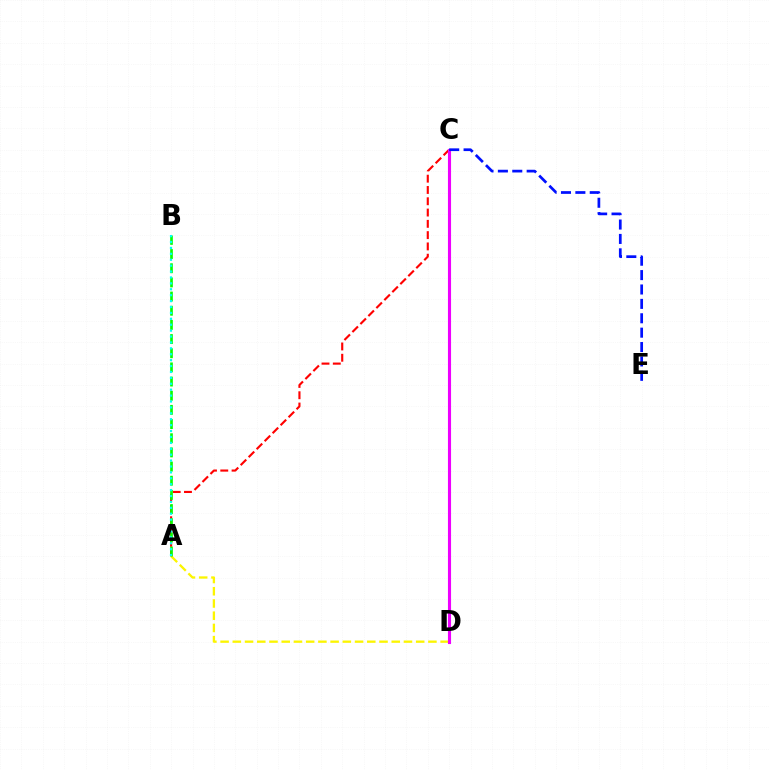{('A', 'D'): [{'color': '#fcf500', 'line_style': 'dashed', 'thickness': 1.66}], ('A', 'C'): [{'color': '#ff0000', 'line_style': 'dashed', 'thickness': 1.53}], ('A', 'B'): [{'color': '#08ff00', 'line_style': 'dashed', 'thickness': 1.92}, {'color': '#00fff6', 'line_style': 'dotted', 'thickness': 1.6}], ('C', 'D'): [{'color': '#ee00ff', 'line_style': 'solid', 'thickness': 2.24}], ('C', 'E'): [{'color': '#0010ff', 'line_style': 'dashed', 'thickness': 1.95}]}